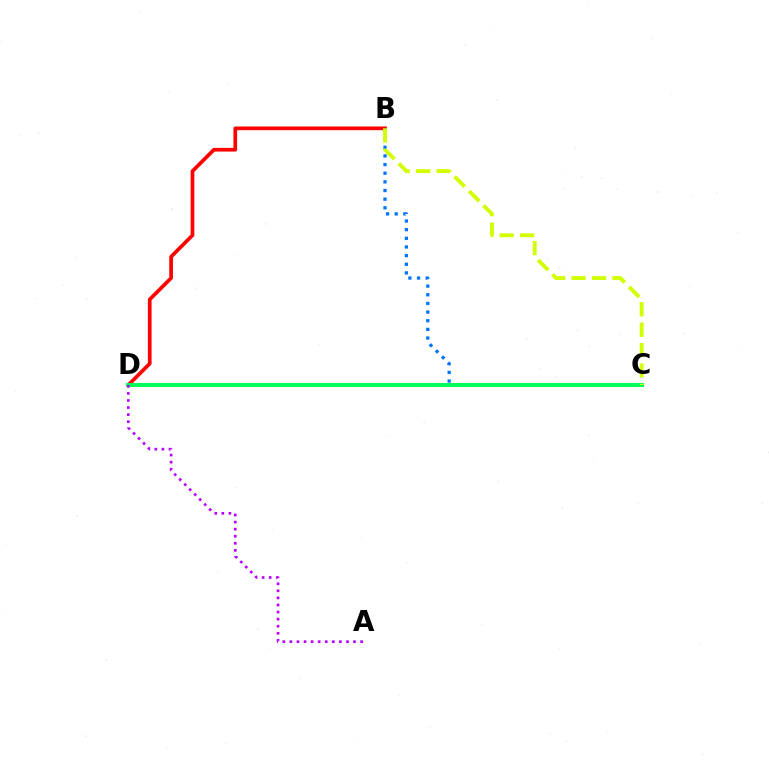{('B', 'D'): [{'color': '#ff0000', 'line_style': 'solid', 'thickness': 2.66}], ('B', 'C'): [{'color': '#0074ff', 'line_style': 'dotted', 'thickness': 2.35}, {'color': '#d1ff00', 'line_style': 'dashed', 'thickness': 2.78}], ('C', 'D'): [{'color': '#00ff5c', 'line_style': 'solid', 'thickness': 2.92}], ('A', 'D'): [{'color': '#b900ff', 'line_style': 'dotted', 'thickness': 1.92}]}